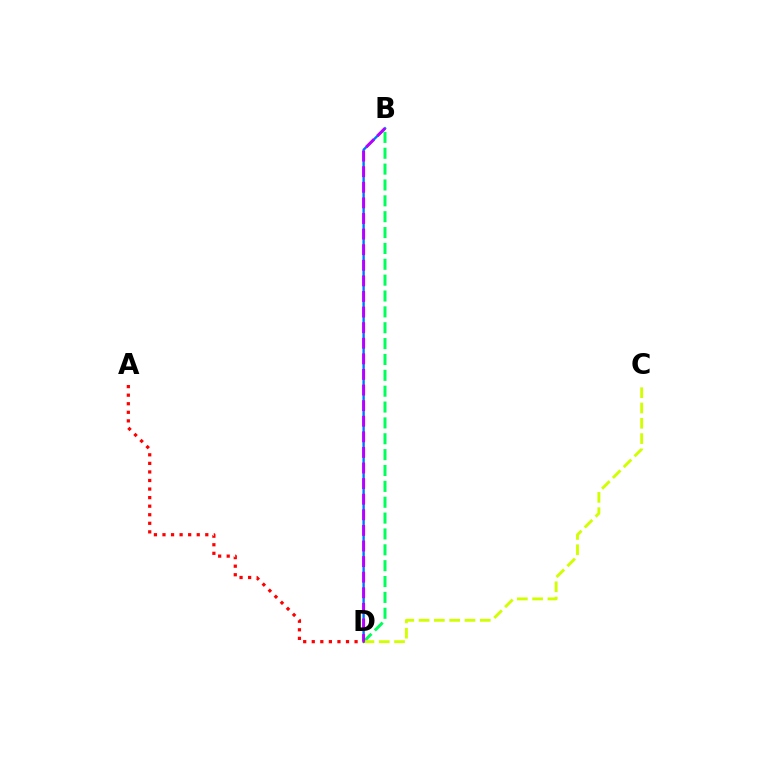{('B', 'D'): [{'color': '#00ff5c', 'line_style': 'dashed', 'thickness': 2.15}, {'color': '#0074ff', 'line_style': 'solid', 'thickness': 1.72}, {'color': '#b900ff', 'line_style': 'dashed', 'thickness': 2.12}], ('C', 'D'): [{'color': '#d1ff00', 'line_style': 'dashed', 'thickness': 2.08}], ('A', 'D'): [{'color': '#ff0000', 'line_style': 'dotted', 'thickness': 2.33}]}